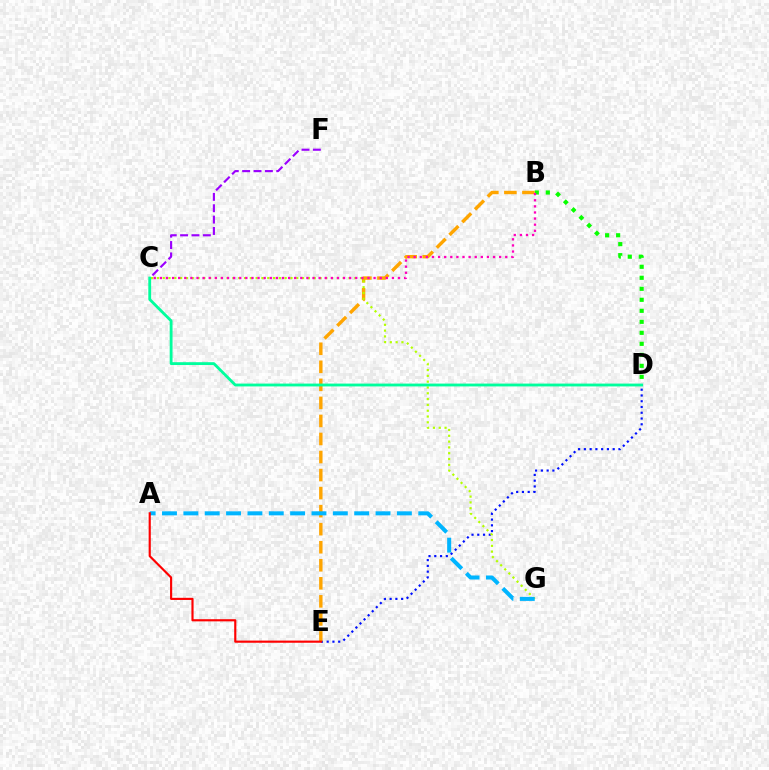{('C', 'F'): [{'color': '#9b00ff', 'line_style': 'dashed', 'thickness': 1.54}], ('B', 'D'): [{'color': '#08ff00', 'line_style': 'dotted', 'thickness': 2.99}], ('D', 'E'): [{'color': '#0010ff', 'line_style': 'dotted', 'thickness': 1.57}], ('B', 'E'): [{'color': '#ffa500', 'line_style': 'dashed', 'thickness': 2.45}], ('C', 'G'): [{'color': '#b3ff00', 'line_style': 'dotted', 'thickness': 1.58}], ('C', 'D'): [{'color': '#00ff9d', 'line_style': 'solid', 'thickness': 2.04}], ('A', 'G'): [{'color': '#00b5ff', 'line_style': 'dashed', 'thickness': 2.9}], ('A', 'E'): [{'color': '#ff0000', 'line_style': 'solid', 'thickness': 1.55}], ('B', 'C'): [{'color': '#ff00bd', 'line_style': 'dotted', 'thickness': 1.66}]}